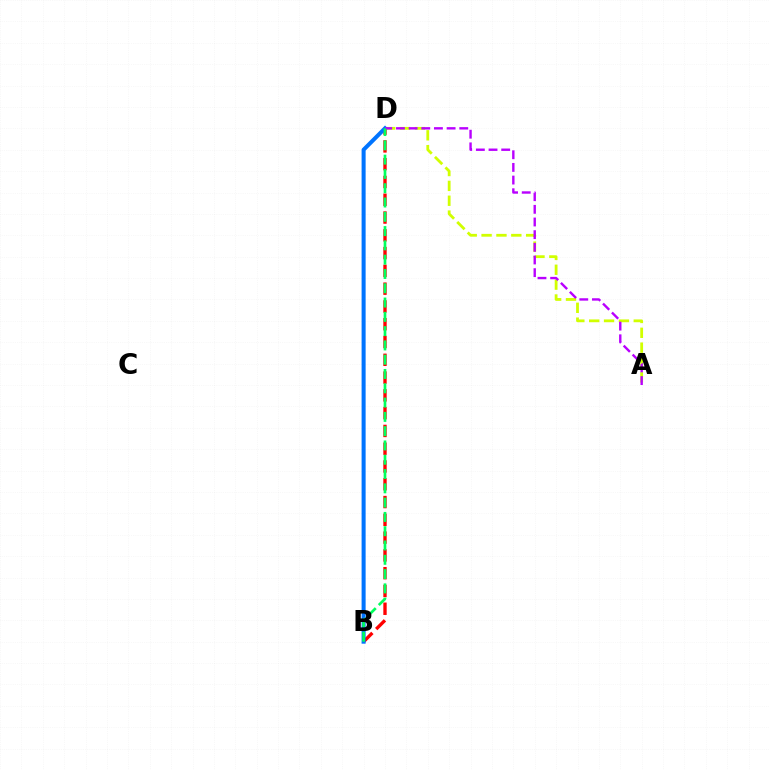{('B', 'D'): [{'color': '#ff0000', 'line_style': 'dashed', 'thickness': 2.42}, {'color': '#0074ff', 'line_style': 'solid', 'thickness': 2.9}, {'color': '#00ff5c', 'line_style': 'dashed', 'thickness': 1.94}], ('A', 'D'): [{'color': '#d1ff00', 'line_style': 'dashed', 'thickness': 2.02}, {'color': '#b900ff', 'line_style': 'dashed', 'thickness': 1.72}]}